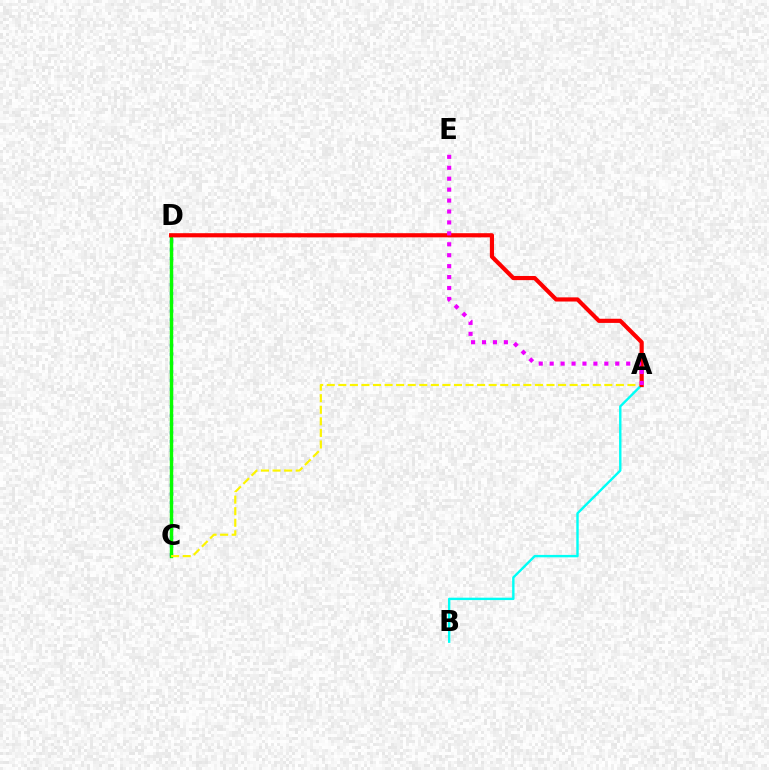{('C', 'D'): [{'color': '#0010ff', 'line_style': 'dotted', 'thickness': 2.37}, {'color': '#08ff00', 'line_style': 'solid', 'thickness': 2.45}], ('A', 'B'): [{'color': '#00fff6', 'line_style': 'solid', 'thickness': 1.73}], ('A', 'C'): [{'color': '#fcf500', 'line_style': 'dashed', 'thickness': 1.57}], ('A', 'D'): [{'color': '#ff0000', 'line_style': 'solid', 'thickness': 2.99}], ('A', 'E'): [{'color': '#ee00ff', 'line_style': 'dotted', 'thickness': 2.97}]}